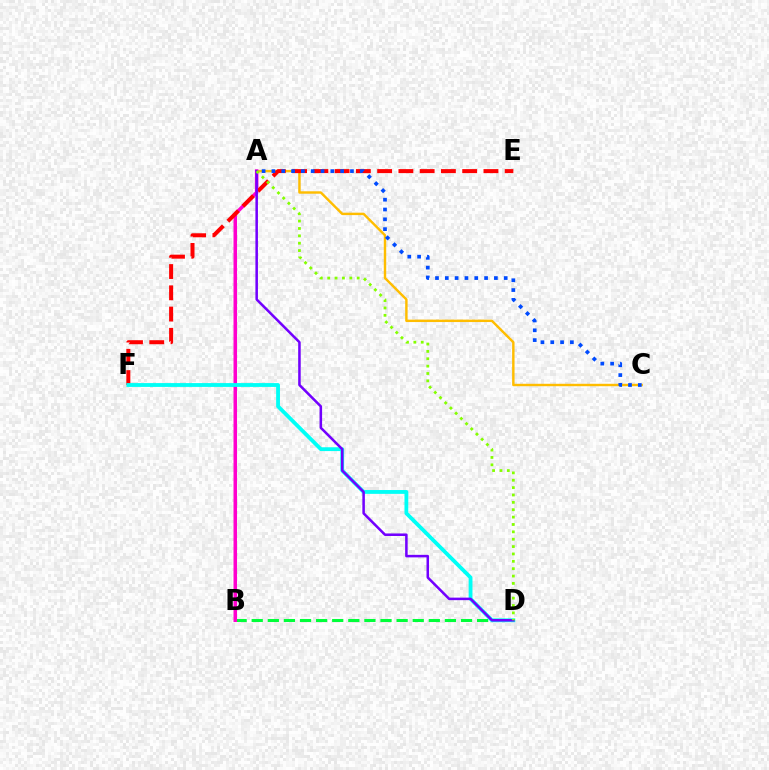{('B', 'D'): [{'color': '#00ff39', 'line_style': 'dashed', 'thickness': 2.19}], ('A', 'C'): [{'color': '#ffbd00', 'line_style': 'solid', 'thickness': 1.75}, {'color': '#004bff', 'line_style': 'dotted', 'thickness': 2.67}], ('A', 'B'): [{'color': '#ff00cf', 'line_style': 'solid', 'thickness': 2.54}], ('E', 'F'): [{'color': '#ff0000', 'line_style': 'dashed', 'thickness': 2.89}], ('D', 'F'): [{'color': '#00fff6', 'line_style': 'solid', 'thickness': 2.75}], ('A', 'D'): [{'color': '#7200ff', 'line_style': 'solid', 'thickness': 1.82}, {'color': '#84ff00', 'line_style': 'dotted', 'thickness': 2.0}]}